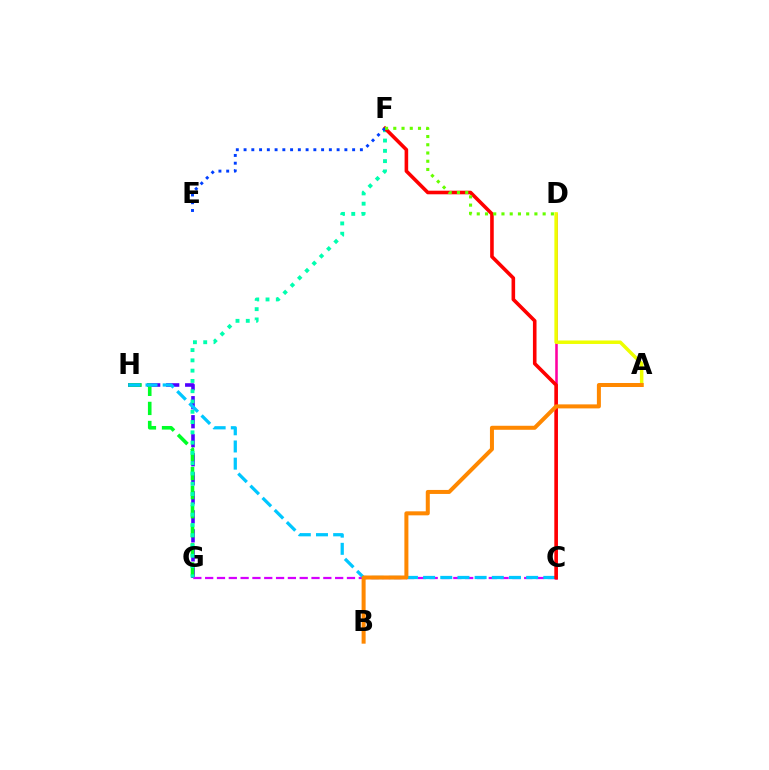{('G', 'H'): [{'color': '#4f00ff', 'line_style': 'dashed', 'thickness': 2.58}, {'color': '#00ff27', 'line_style': 'dashed', 'thickness': 2.59}], ('C', 'D'): [{'color': '#ff00a0', 'line_style': 'solid', 'thickness': 1.85}], ('C', 'G'): [{'color': '#d600ff', 'line_style': 'dashed', 'thickness': 1.61}], ('A', 'D'): [{'color': '#eeff00', 'line_style': 'solid', 'thickness': 2.51}], ('F', 'G'): [{'color': '#00ffaf', 'line_style': 'dotted', 'thickness': 2.79}], ('C', 'H'): [{'color': '#00c7ff', 'line_style': 'dashed', 'thickness': 2.33}], ('C', 'F'): [{'color': '#ff0000', 'line_style': 'solid', 'thickness': 2.59}], ('E', 'F'): [{'color': '#003fff', 'line_style': 'dotted', 'thickness': 2.11}], ('A', 'B'): [{'color': '#ff8800', 'line_style': 'solid', 'thickness': 2.89}], ('D', 'F'): [{'color': '#66ff00', 'line_style': 'dotted', 'thickness': 2.24}]}